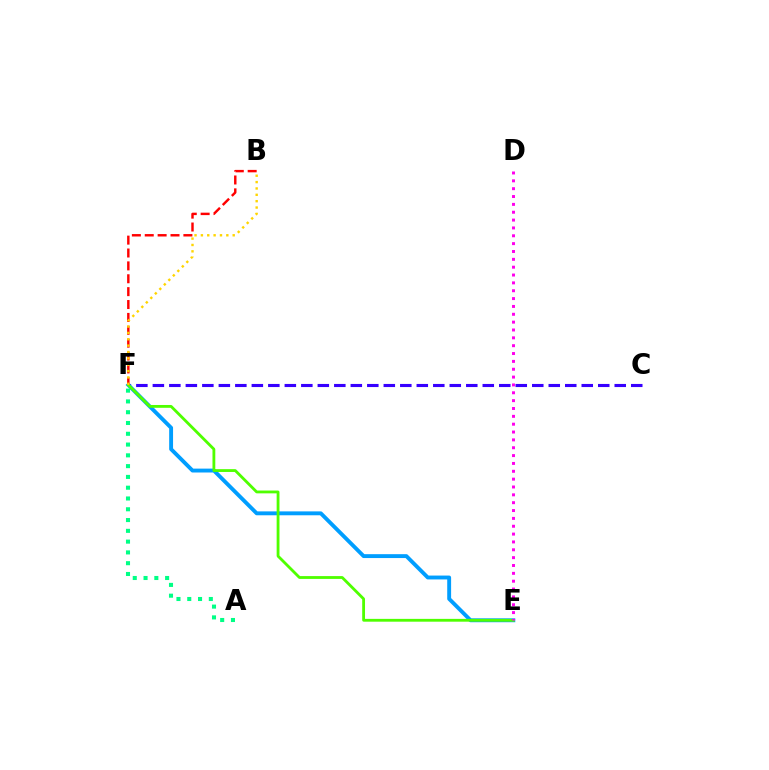{('C', 'F'): [{'color': '#3700ff', 'line_style': 'dashed', 'thickness': 2.24}], ('E', 'F'): [{'color': '#009eff', 'line_style': 'solid', 'thickness': 2.8}, {'color': '#4fff00', 'line_style': 'solid', 'thickness': 2.03}], ('D', 'E'): [{'color': '#ff00ed', 'line_style': 'dotted', 'thickness': 2.13}], ('B', 'F'): [{'color': '#ff0000', 'line_style': 'dashed', 'thickness': 1.75}, {'color': '#ffd500', 'line_style': 'dotted', 'thickness': 1.73}], ('A', 'F'): [{'color': '#00ff86', 'line_style': 'dotted', 'thickness': 2.93}]}